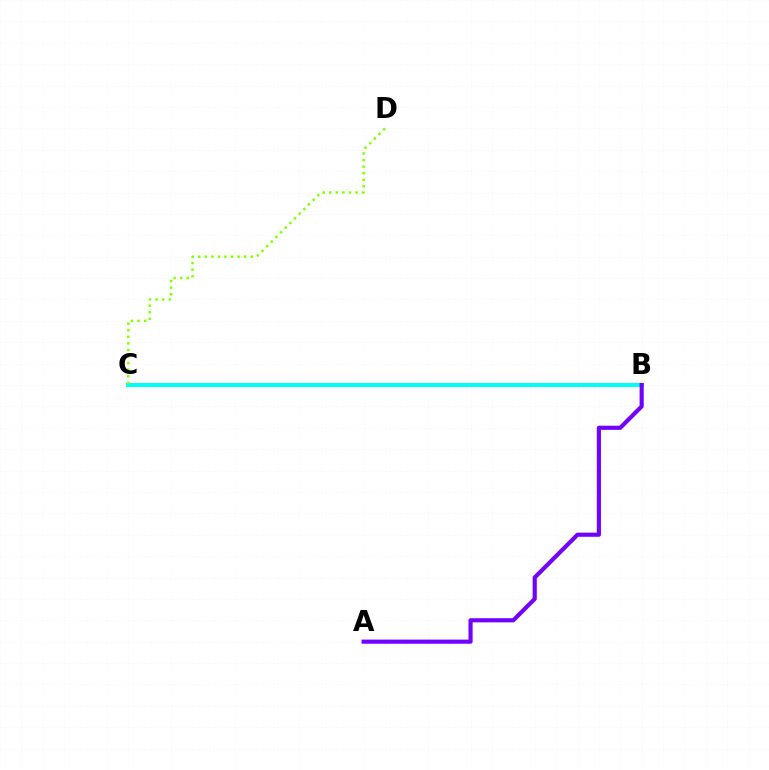{('B', 'C'): [{'color': '#ff0000', 'line_style': 'solid', 'thickness': 2.56}, {'color': '#00fff6', 'line_style': 'solid', 'thickness': 2.87}], ('C', 'D'): [{'color': '#84ff00', 'line_style': 'dotted', 'thickness': 1.78}], ('A', 'B'): [{'color': '#7200ff', 'line_style': 'solid', 'thickness': 2.98}]}